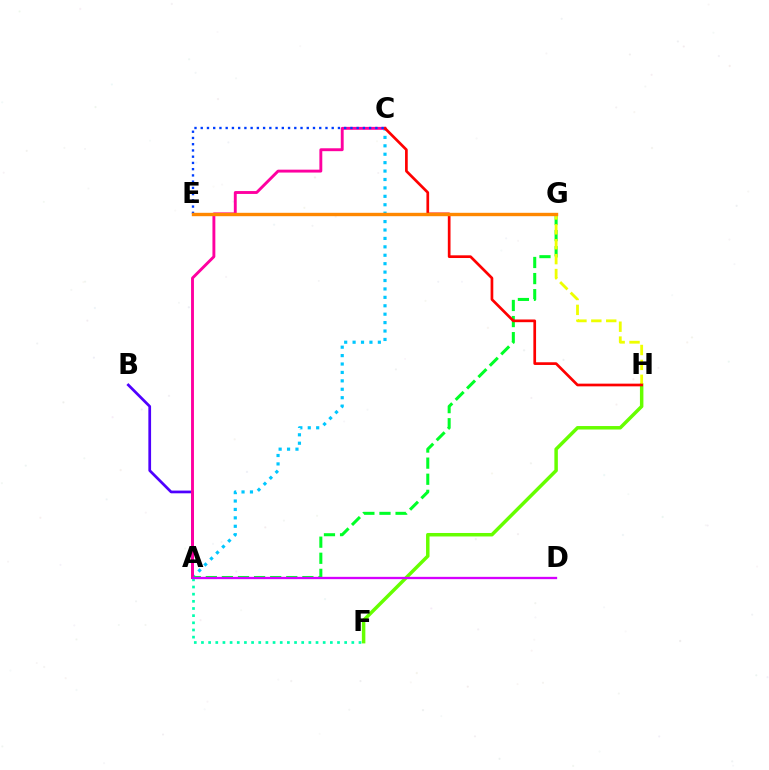{('F', 'H'): [{'color': '#66ff00', 'line_style': 'solid', 'thickness': 2.51}], ('A', 'C'): [{'color': '#00c7ff', 'line_style': 'dotted', 'thickness': 2.29}, {'color': '#ff00a0', 'line_style': 'solid', 'thickness': 2.08}], ('A', 'B'): [{'color': '#4f00ff', 'line_style': 'solid', 'thickness': 1.96}], ('A', 'G'): [{'color': '#00ff27', 'line_style': 'dashed', 'thickness': 2.19}], ('G', 'H'): [{'color': '#eeff00', 'line_style': 'dashed', 'thickness': 2.02}], ('A', 'F'): [{'color': '#00ffaf', 'line_style': 'dotted', 'thickness': 1.95}], ('C', 'H'): [{'color': '#ff0000', 'line_style': 'solid', 'thickness': 1.94}], ('C', 'E'): [{'color': '#003fff', 'line_style': 'dotted', 'thickness': 1.69}], ('A', 'D'): [{'color': '#d600ff', 'line_style': 'solid', 'thickness': 1.66}], ('E', 'G'): [{'color': '#ff8800', 'line_style': 'solid', 'thickness': 2.43}]}